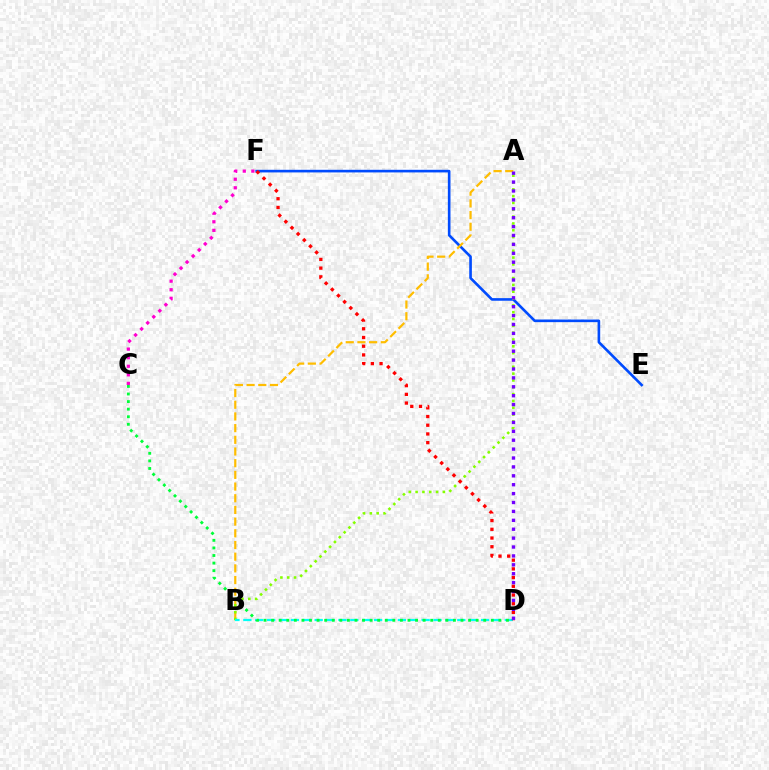{('E', 'F'): [{'color': '#004bff', 'line_style': 'solid', 'thickness': 1.89}], ('A', 'B'): [{'color': '#ffbd00', 'line_style': 'dashed', 'thickness': 1.59}, {'color': '#84ff00', 'line_style': 'dotted', 'thickness': 1.85}], ('B', 'D'): [{'color': '#00fff6', 'line_style': 'dashed', 'thickness': 1.61}], ('C', 'D'): [{'color': '#00ff39', 'line_style': 'dotted', 'thickness': 2.06}], ('C', 'F'): [{'color': '#ff00cf', 'line_style': 'dotted', 'thickness': 2.33}], ('D', 'F'): [{'color': '#ff0000', 'line_style': 'dotted', 'thickness': 2.37}], ('A', 'D'): [{'color': '#7200ff', 'line_style': 'dotted', 'thickness': 2.42}]}